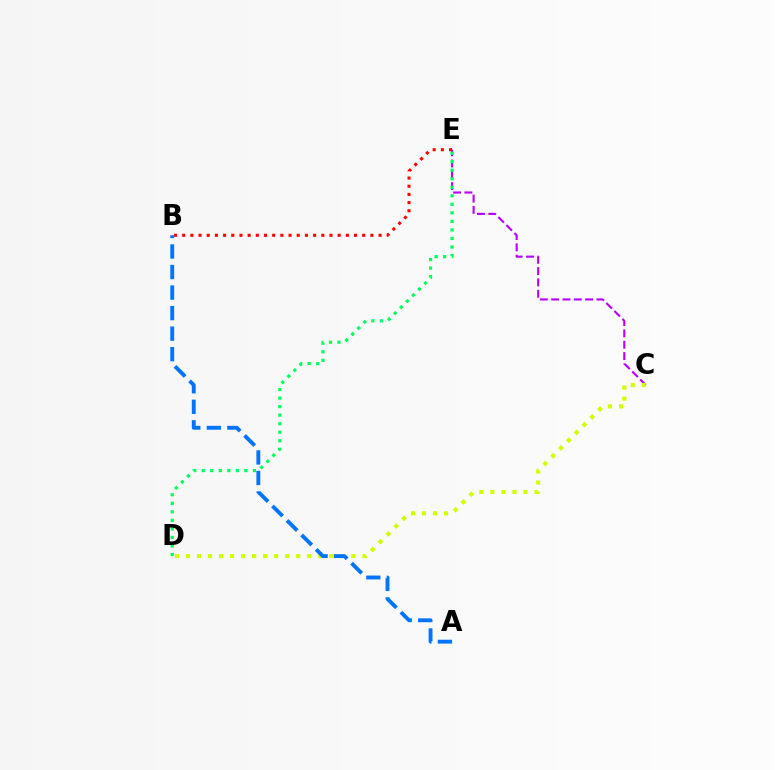{('C', 'E'): [{'color': '#b900ff', 'line_style': 'dashed', 'thickness': 1.54}], ('D', 'E'): [{'color': '#00ff5c', 'line_style': 'dotted', 'thickness': 2.32}], ('B', 'E'): [{'color': '#ff0000', 'line_style': 'dotted', 'thickness': 2.22}], ('C', 'D'): [{'color': '#d1ff00', 'line_style': 'dotted', 'thickness': 3.0}], ('A', 'B'): [{'color': '#0074ff', 'line_style': 'dashed', 'thickness': 2.79}]}